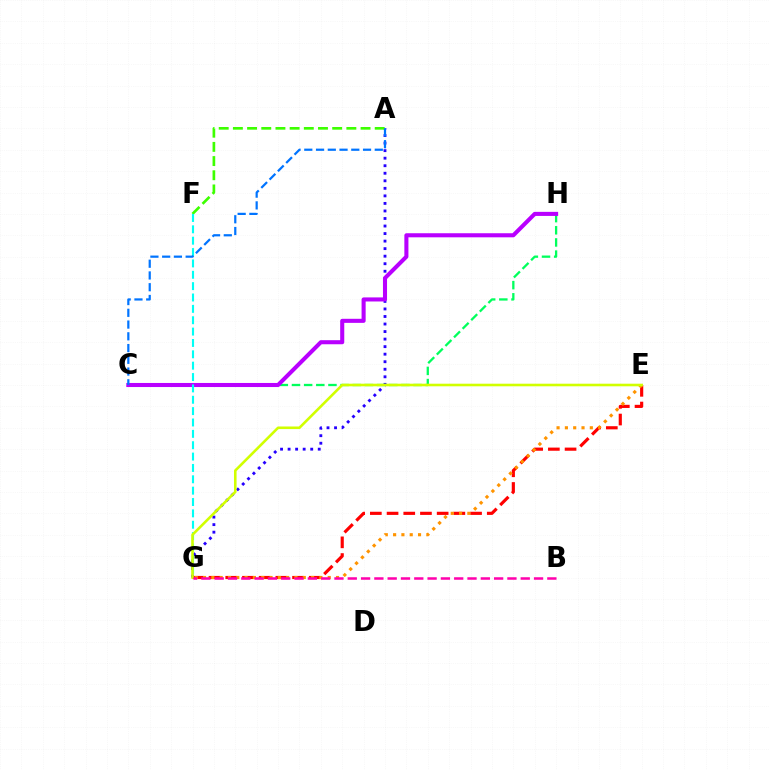{('A', 'G'): [{'color': '#2500ff', 'line_style': 'dotted', 'thickness': 2.05}], ('E', 'G'): [{'color': '#ff0000', 'line_style': 'dashed', 'thickness': 2.27}, {'color': '#ff9400', 'line_style': 'dotted', 'thickness': 2.26}, {'color': '#d1ff00', 'line_style': 'solid', 'thickness': 1.87}], ('C', 'H'): [{'color': '#00ff5c', 'line_style': 'dashed', 'thickness': 1.65}, {'color': '#b900ff', 'line_style': 'solid', 'thickness': 2.93}], ('A', 'F'): [{'color': '#3dff00', 'line_style': 'dashed', 'thickness': 1.93}], ('F', 'G'): [{'color': '#00fff6', 'line_style': 'dashed', 'thickness': 1.54}], ('B', 'G'): [{'color': '#ff00ac', 'line_style': 'dashed', 'thickness': 1.81}], ('A', 'C'): [{'color': '#0074ff', 'line_style': 'dashed', 'thickness': 1.6}]}